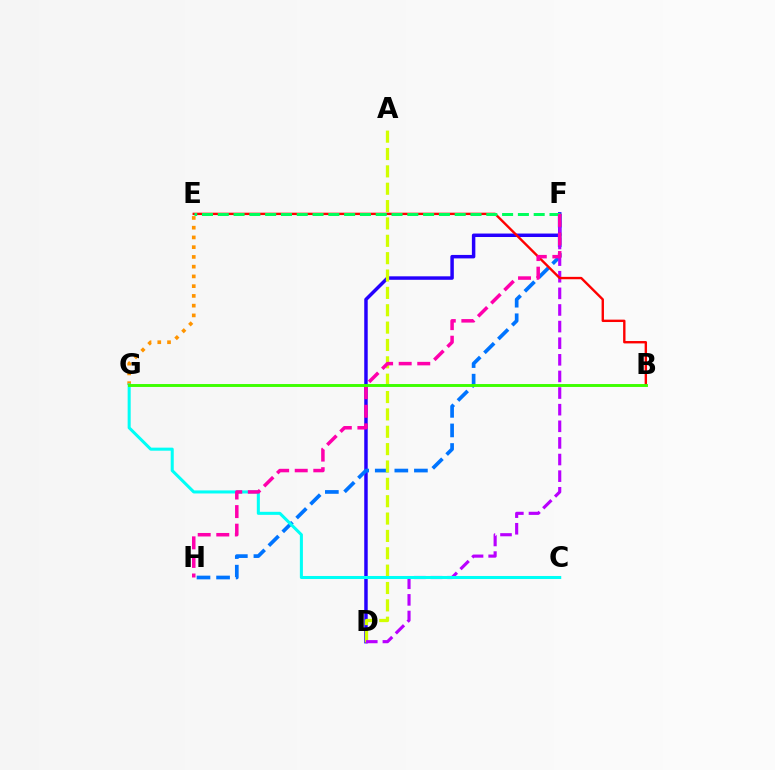{('D', 'F'): [{'color': '#2500ff', 'line_style': 'solid', 'thickness': 2.5}, {'color': '#b900ff', 'line_style': 'dashed', 'thickness': 2.26}], ('F', 'H'): [{'color': '#0074ff', 'line_style': 'dashed', 'thickness': 2.66}, {'color': '#ff00ac', 'line_style': 'dashed', 'thickness': 2.52}], ('A', 'D'): [{'color': '#d1ff00', 'line_style': 'dashed', 'thickness': 2.36}], ('E', 'G'): [{'color': '#ff9400', 'line_style': 'dotted', 'thickness': 2.65}], ('C', 'G'): [{'color': '#00fff6', 'line_style': 'solid', 'thickness': 2.19}], ('B', 'E'): [{'color': '#ff0000', 'line_style': 'solid', 'thickness': 1.72}], ('E', 'F'): [{'color': '#00ff5c', 'line_style': 'dashed', 'thickness': 2.15}], ('B', 'G'): [{'color': '#3dff00', 'line_style': 'solid', 'thickness': 2.1}]}